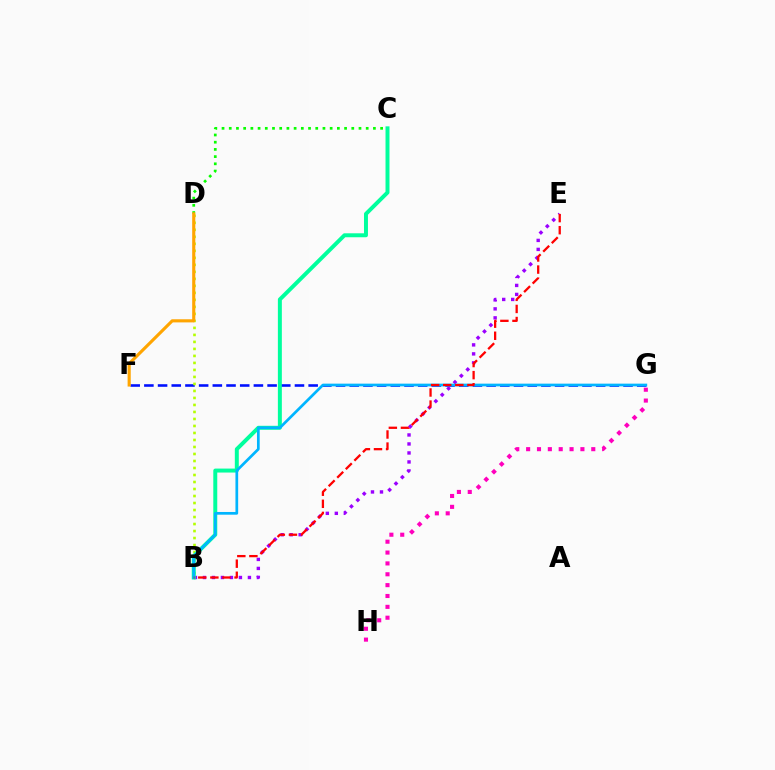{('C', 'D'): [{'color': '#08ff00', 'line_style': 'dotted', 'thickness': 1.96}], ('F', 'G'): [{'color': '#0010ff', 'line_style': 'dashed', 'thickness': 1.86}], ('B', 'E'): [{'color': '#9b00ff', 'line_style': 'dotted', 'thickness': 2.44}, {'color': '#ff0000', 'line_style': 'dashed', 'thickness': 1.64}], ('B', 'D'): [{'color': '#b3ff00', 'line_style': 'dotted', 'thickness': 1.9}], ('B', 'C'): [{'color': '#00ff9d', 'line_style': 'solid', 'thickness': 2.85}], ('D', 'F'): [{'color': '#ffa500', 'line_style': 'solid', 'thickness': 2.25}], ('G', 'H'): [{'color': '#ff00bd', 'line_style': 'dotted', 'thickness': 2.95}], ('B', 'G'): [{'color': '#00b5ff', 'line_style': 'solid', 'thickness': 1.95}]}